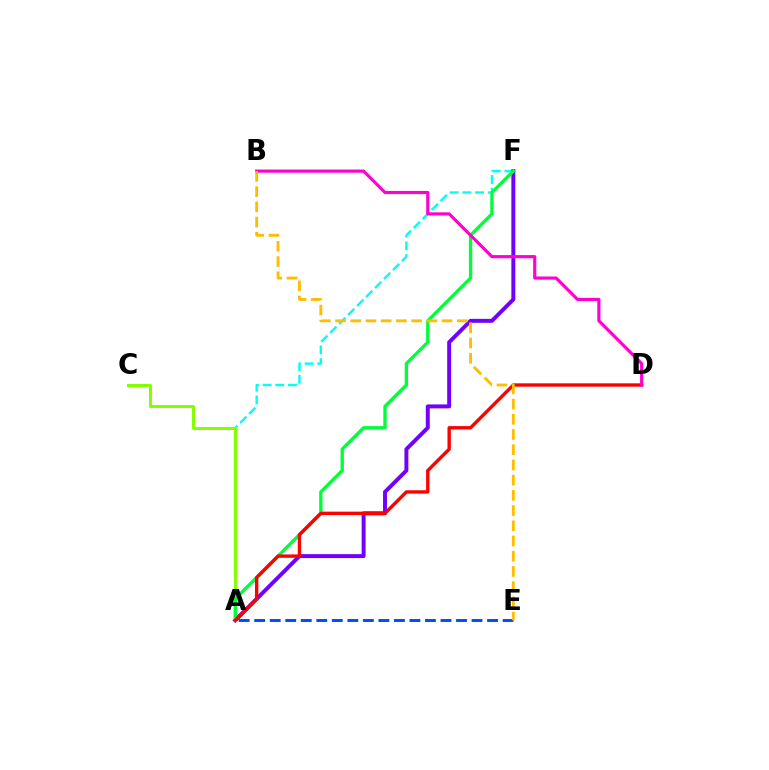{('A', 'F'): [{'color': '#00fff6', 'line_style': 'dashed', 'thickness': 1.72}, {'color': '#7200ff', 'line_style': 'solid', 'thickness': 2.85}, {'color': '#00ff39', 'line_style': 'solid', 'thickness': 2.42}], ('A', 'C'): [{'color': '#84ff00', 'line_style': 'solid', 'thickness': 2.18}], ('A', 'E'): [{'color': '#004bff', 'line_style': 'dashed', 'thickness': 2.11}], ('A', 'D'): [{'color': '#ff0000', 'line_style': 'solid', 'thickness': 2.43}], ('B', 'D'): [{'color': '#ff00cf', 'line_style': 'solid', 'thickness': 2.27}], ('B', 'E'): [{'color': '#ffbd00', 'line_style': 'dashed', 'thickness': 2.07}]}